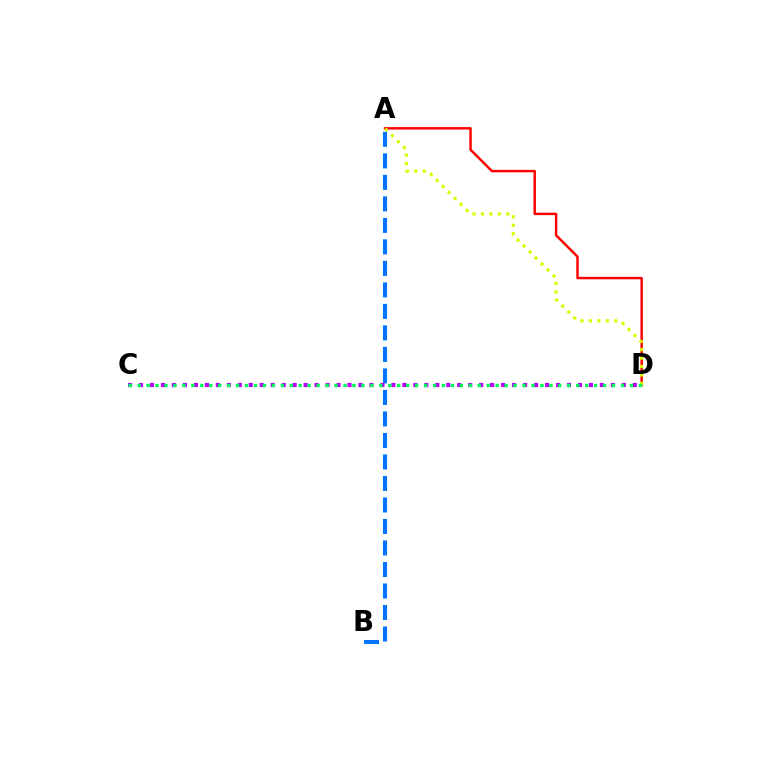{('A', 'B'): [{'color': '#0074ff', 'line_style': 'dashed', 'thickness': 2.92}], ('A', 'D'): [{'color': '#ff0000', 'line_style': 'solid', 'thickness': 1.76}, {'color': '#d1ff00', 'line_style': 'dotted', 'thickness': 2.29}], ('C', 'D'): [{'color': '#b900ff', 'line_style': 'dotted', 'thickness': 2.98}, {'color': '#00ff5c', 'line_style': 'dotted', 'thickness': 2.43}]}